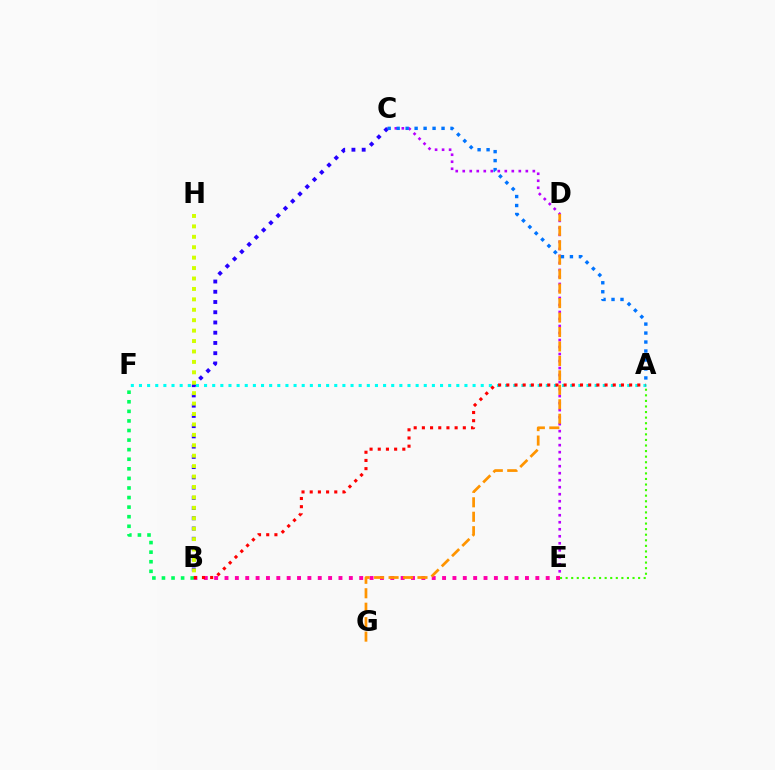{('C', 'E'): [{'color': '#b900ff', 'line_style': 'dotted', 'thickness': 1.9}], ('A', 'E'): [{'color': '#3dff00', 'line_style': 'dotted', 'thickness': 1.51}], ('B', 'C'): [{'color': '#2500ff', 'line_style': 'dotted', 'thickness': 2.78}], ('B', 'E'): [{'color': '#ff00ac', 'line_style': 'dotted', 'thickness': 2.81}], ('D', 'G'): [{'color': '#ff9400', 'line_style': 'dashed', 'thickness': 1.96}], ('A', 'F'): [{'color': '#00fff6', 'line_style': 'dotted', 'thickness': 2.21}], ('A', 'C'): [{'color': '#0074ff', 'line_style': 'dotted', 'thickness': 2.44}], ('B', 'F'): [{'color': '#00ff5c', 'line_style': 'dotted', 'thickness': 2.6}], ('B', 'H'): [{'color': '#d1ff00', 'line_style': 'dotted', 'thickness': 2.83}], ('A', 'B'): [{'color': '#ff0000', 'line_style': 'dotted', 'thickness': 2.22}]}